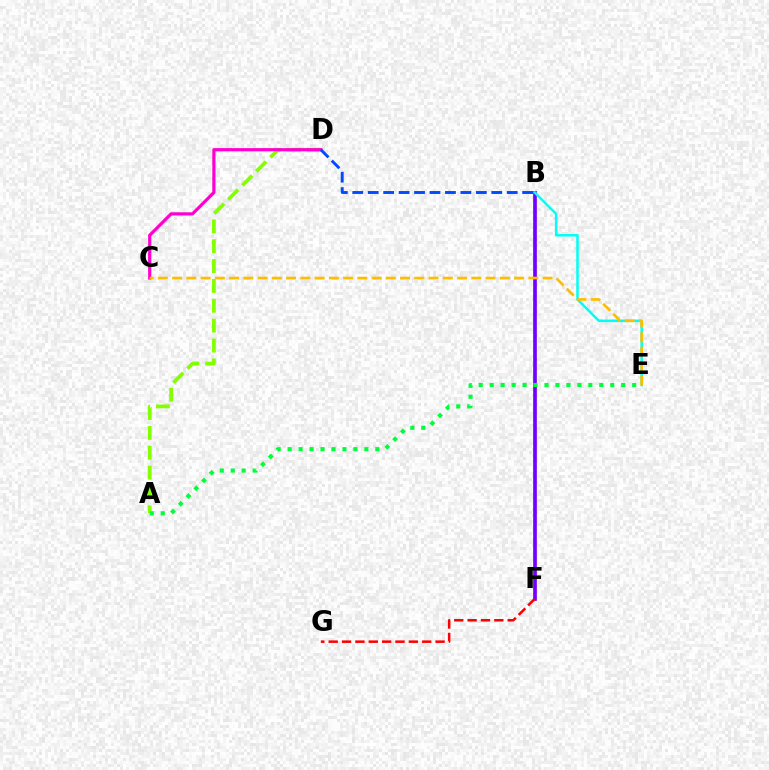{('B', 'F'): [{'color': '#7200ff', 'line_style': 'solid', 'thickness': 2.65}], ('A', 'D'): [{'color': '#84ff00', 'line_style': 'dashed', 'thickness': 2.7}], ('B', 'E'): [{'color': '#00fff6', 'line_style': 'solid', 'thickness': 1.81}], ('A', 'E'): [{'color': '#00ff39', 'line_style': 'dotted', 'thickness': 2.98}], ('C', 'D'): [{'color': '#ff00cf', 'line_style': 'solid', 'thickness': 2.31}], ('F', 'G'): [{'color': '#ff0000', 'line_style': 'dashed', 'thickness': 1.81}], ('C', 'E'): [{'color': '#ffbd00', 'line_style': 'dashed', 'thickness': 1.94}], ('B', 'D'): [{'color': '#004bff', 'line_style': 'dashed', 'thickness': 2.1}]}